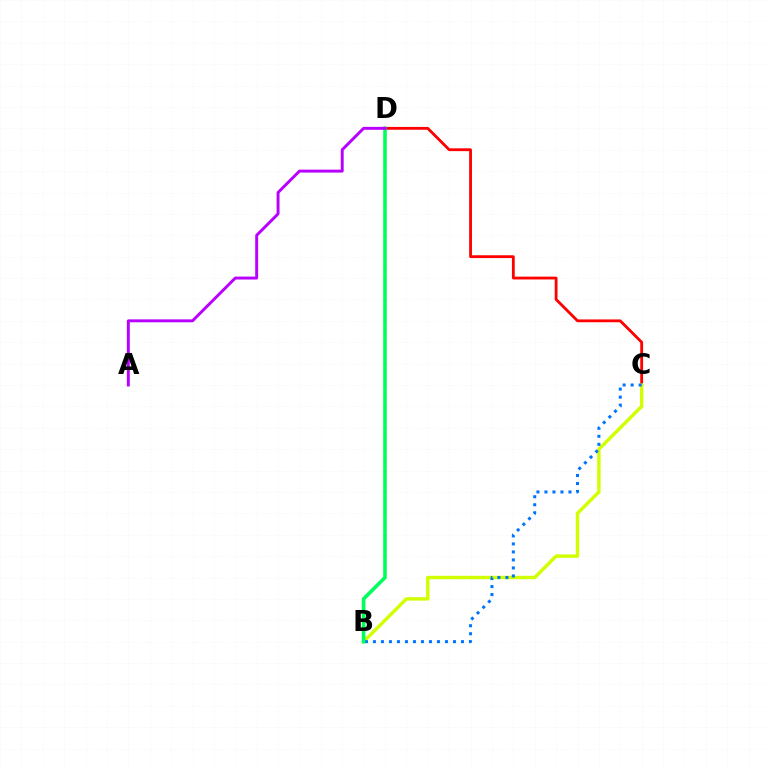{('C', 'D'): [{'color': '#ff0000', 'line_style': 'solid', 'thickness': 2.03}], ('B', 'C'): [{'color': '#d1ff00', 'line_style': 'solid', 'thickness': 2.46}, {'color': '#0074ff', 'line_style': 'dotted', 'thickness': 2.17}], ('B', 'D'): [{'color': '#00ff5c', 'line_style': 'solid', 'thickness': 2.59}], ('A', 'D'): [{'color': '#b900ff', 'line_style': 'solid', 'thickness': 2.11}]}